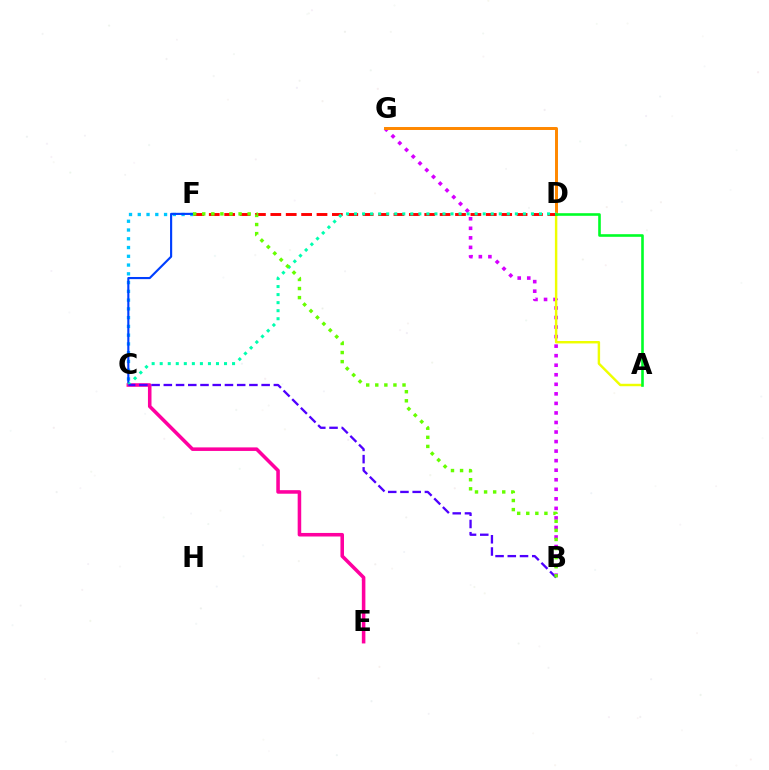{('C', 'F'): [{'color': '#00c7ff', 'line_style': 'dotted', 'thickness': 2.38}, {'color': '#003fff', 'line_style': 'solid', 'thickness': 1.54}], ('B', 'G'): [{'color': '#d600ff', 'line_style': 'dotted', 'thickness': 2.59}], ('D', 'G'): [{'color': '#ff8800', 'line_style': 'solid', 'thickness': 2.14}], ('A', 'D'): [{'color': '#eeff00', 'line_style': 'solid', 'thickness': 1.76}, {'color': '#00ff27', 'line_style': 'solid', 'thickness': 1.88}], ('C', 'E'): [{'color': '#ff00a0', 'line_style': 'solid', 'thickness': 2.56}], ('D', 'F'): [{'color': '#ff0000', 'line_style': 'dashed', 'thickness': 2.09}], ('C', 'D'): [{'color': '#00ffaf', 'line_style': 'dotted', 'thickness': 2.18}], ('B', 'C'): [{'color': '#4f00ff', 'line_style': 'dashed', 'thickness': 1.66}], ('B', 'F'): [{'color': '#66ff00', 'line_style': 'dotted', 'thickness': 2.47}]}